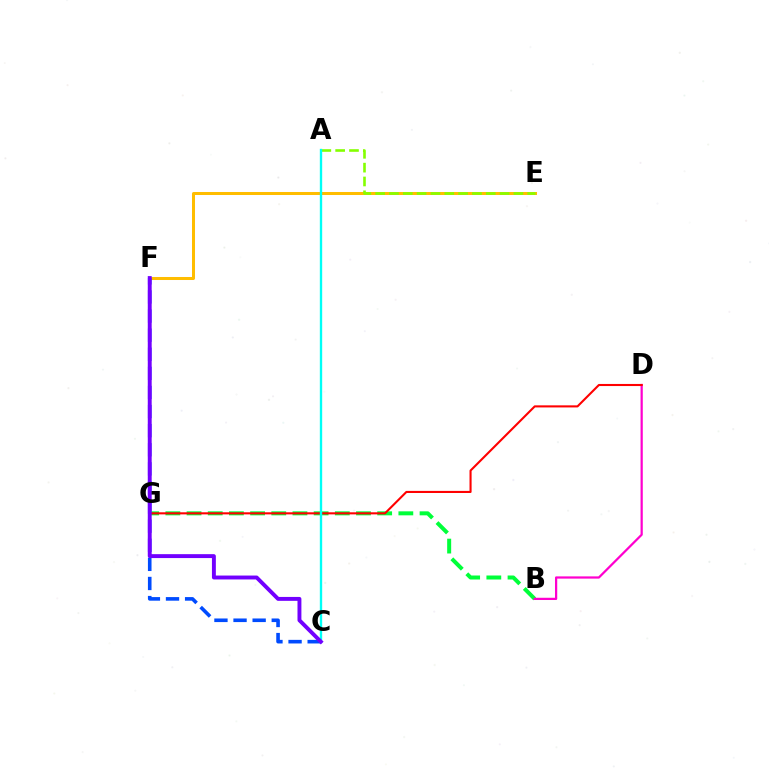{('E', 'F'): [{'color': '#ffbd00', 'line_style': 'solid', 'thickness': 2.17}], ('C', 'F'): [{'color': '#004bff', 'line_style': 'dashed', 'thickness': 2.59}, {'color': '#7200ff', 'line_style': 'solid', 'thickness': 2.81}], ('A', 'E'): [{'color': '#84ff00', 'line_style': 'dashed', 'thickness': 1.88}], ('B', 'G'): [{'color': '#00ff39', 'line_style': 'dashed', 'thickness': 2.88}], ('B', 'D'): [{'color': '#ff00cf', 'line_style': 'solid', 'thickness': 1.61}], ('D', 'G'): [{'color': '#ff0000', 'line_style': 'solid', 'thickness': 1.51}], ('A', 'C'): [{'color': '#00fff6', 'line_style': 'solid', 'thickness': 1.69}]}